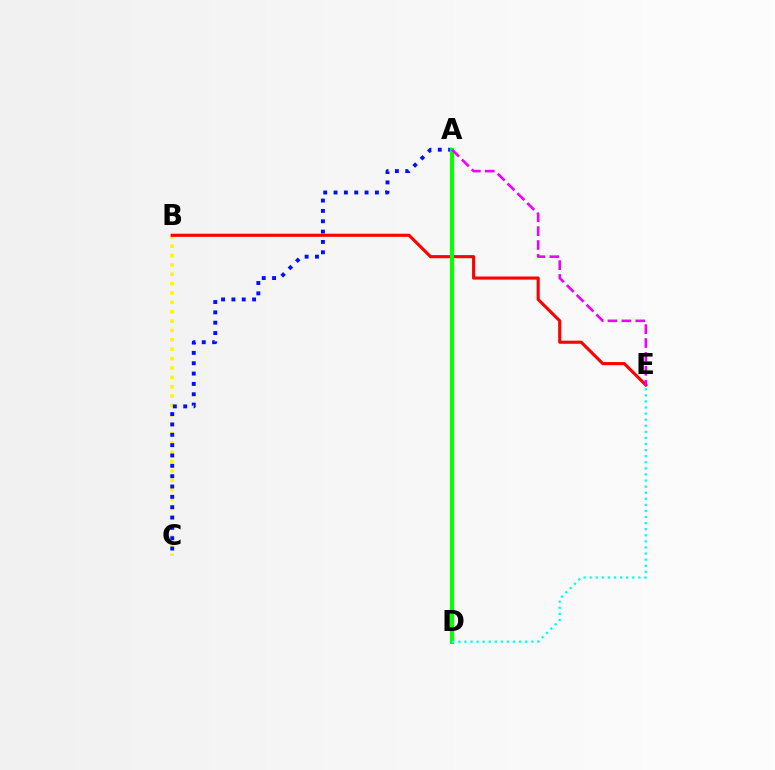{('B', 'C'): [{'color': '#fcf500', 'line_style': 'dotted', 'thickness': 2.55}], ('A', 'C'): [{'color': '#0010ff', 'line_style': 'dotted', 'thickness': 2.81}], ('B', 'E'): [{'color': '#ff0000', 'line_style': 'solid', 'thickness': 2.24}], ('A', 'D'): [{'color': '#08ff00', 'line_style': 'solid', 'thickness': 2.97}], ('D', 'E'): [{'color': '#00fff6', 'line_style': 'dotted', 'thickness': 1.65}], ('A', 'E'): [{'color': '#ee00ff', 'line_style': 'dashed', 'thickness': 1.89}]}